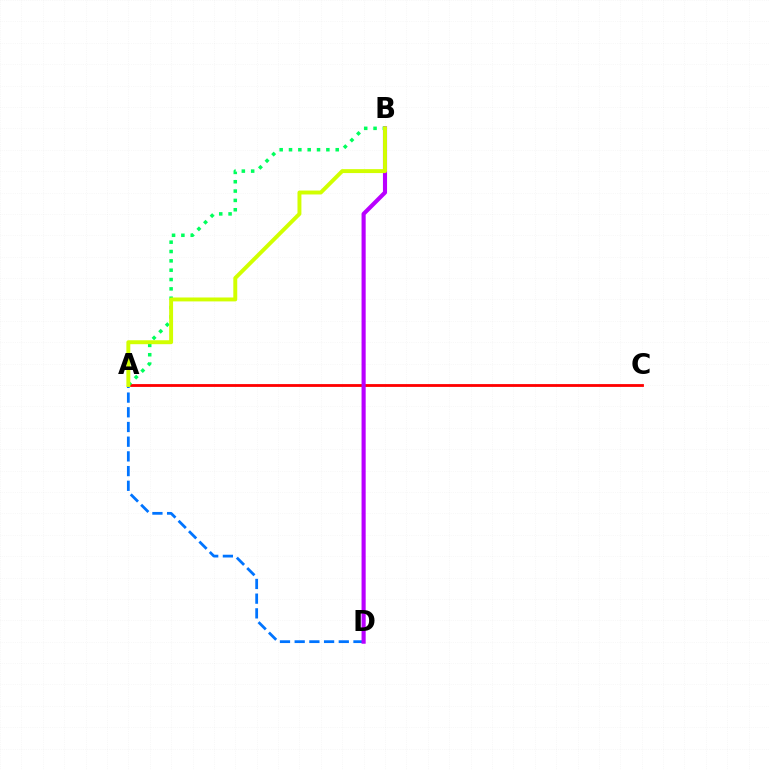{('A', 'D'): [{'color': '#0074ff', 'line_style': 'dashed', 'thickness': 2.0}], ('A', 'C'): [{'color': '#ff0000', 'line_style': 'solid', 'thickness': 2.02}], ('B', 'D'): [{'color': '#b900ff', 'line_style': 'solid', 'thickness': 2.97}], ('A', 'B'): [{'color': '#00ff5c', 'line_style': 'dotted', 'thickness': 2.54}, {'color': '#d1ff00', 'line_style': 'solid', 'thickness': 2.83}]}